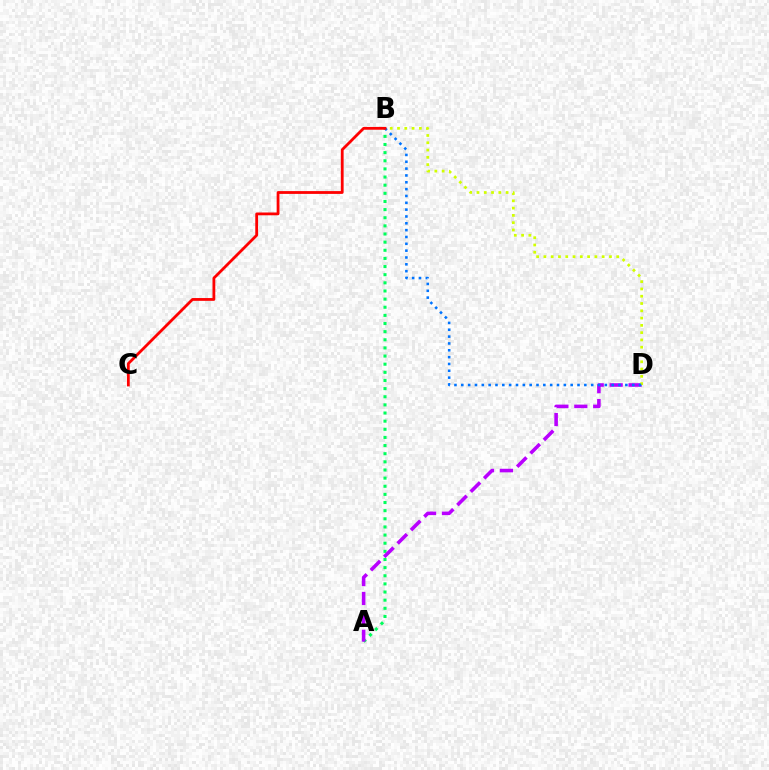{('A', 'B'): [{'color': '#00ff5c', 'line_style': 'dotted', 'thickness': 2.21}], ('A', 'D'): [{'color': '#b900ff', 'line_style': 'dashed', 'thickness': 2.57}], ('B', 'D'): [{'color': '#d1ff00', 'line_style': 'dotted', 'thickness': 1.98}, {'color': '#0074ff', 'line_style': 'dotted', 'thickness': 1.86}], ('B', 'C'): [{'color': '#ff0000', 'line_style': 'solid', 'thickness': 2.01}]}